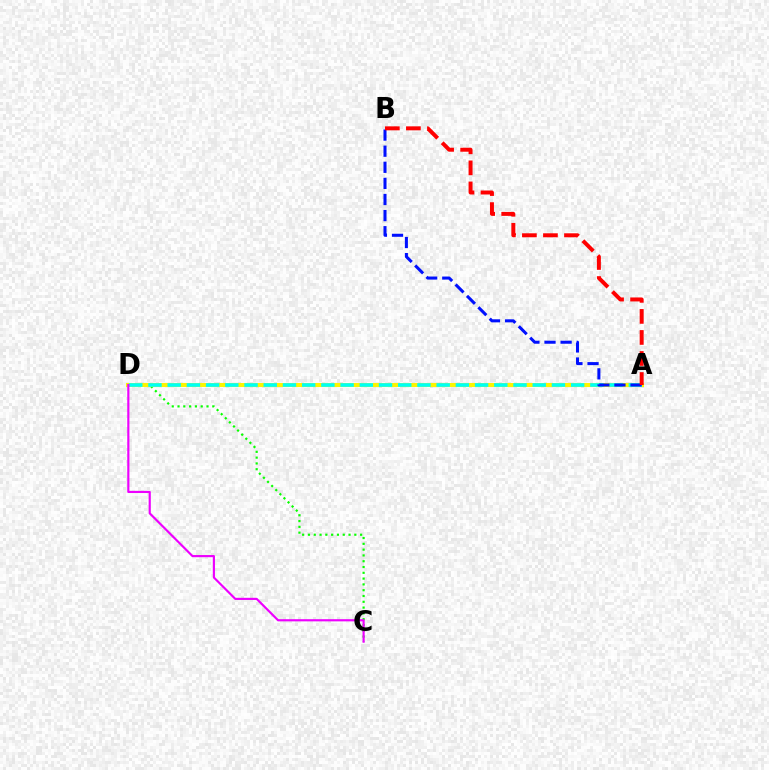{('C', 'D'): [{'color': '#08ff00', 'line_style': 'dotted', 'thickness': 1.57}, {'color': '#ee00ff', 'line_style': 'solid', 'thickness': 1.56}], ('A', 'D'): [{'color': '#fcf500', 'line_style': 'solid', 'thickness': 2.92}, {'color': '#00fff6', 'line_style': 'dashed', 'thickness': 2.61}], ('A', 'B'): [{'color': '#0010ff', 'line_style': 'dashed', 'thickness': 2.19}, {'color': '#ff0000', 'line_style': 'dashed', 'thickness': 2.86}]}